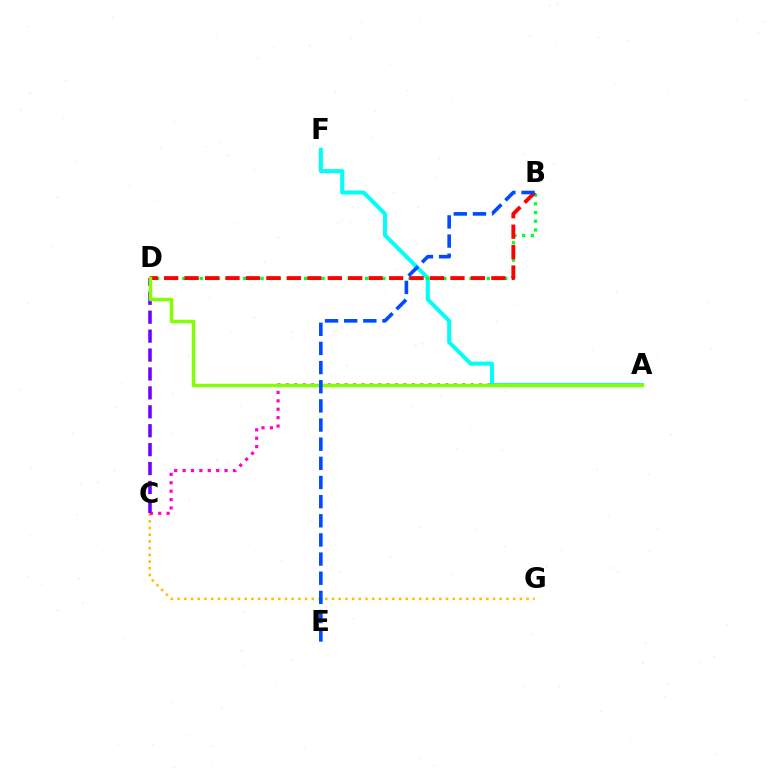{('C', 'G'): [{'color': '#ffbd00', 'line_style': 'dotted', 'thickness': 1.82}], ('A', 'C'): [{'color': '#ff00cf', 'line_style': 'dotted', 'thickness': 2.28}], ('A', 'F'): [{'color': '#00fff6', 'line_style': 'solid', 'thickness': 2.91}], ('C', 'D'): [{'color': '#7200ff', 'line_style': 'dashed', 'thickness': 2.57}], ('B', 'D'): [{'color': '#00ff39', 'line_style': 'dotted', 'thickness': 2.36}, {'color': '#ff0000', 'line_style': 'dashed', 'thickness': 2.78}], ('A', 'D'): [{'color': '#84ff00', 'line_style': 'solid', 'thickness': 2.49}], ('B', 'E'): [{'color': '#004bff', 'line_style': 'dashed', 'thickness': 2.6}]}